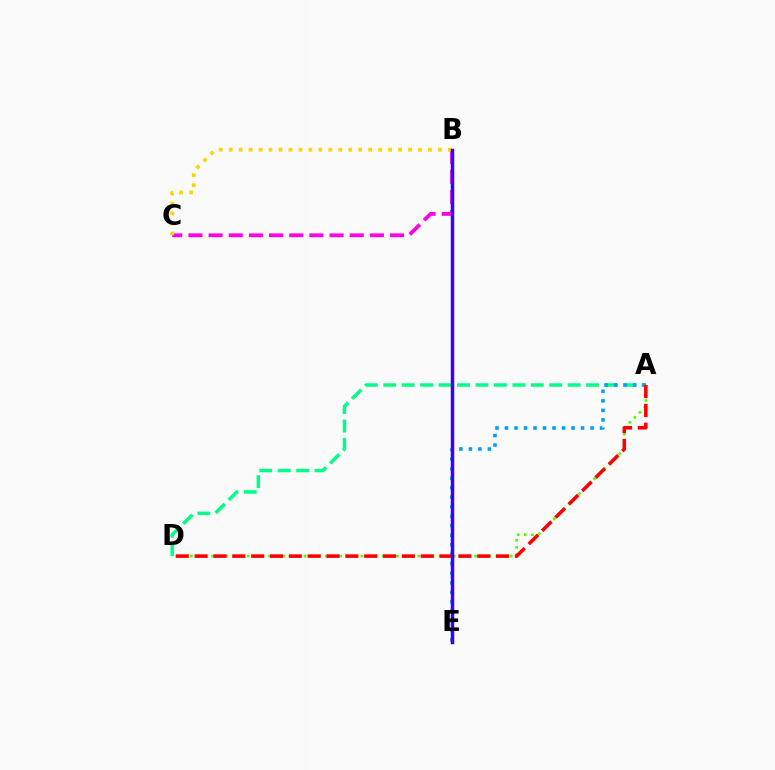{('B', 'C'): [{'color': '#ff00ed', 'line_style': 'dashed', 'thickness': 2.74}, {'color': '#ffd500', 'line_style': 'dotted', 'thickness': 2.71}], ('A', 'D'): [{'color': '#00ff86', 'line_style': 'dashed', 'thickness': 2.5}, {'color': '#4fff00', 'line_style': 'dotted', 'thickness': 1.93}, {'color': '#ff0000', 'line_style': 'dashed', 'thickness': 2.56}], ('A', 'E'): [{'color': '#009eff', 'line_style': 'dotted', 'thickness': 2.58}], ('B', 'E'): [{'color': '#3700ff', 'line_style': 'solid', 'thickness': 2.49}]}